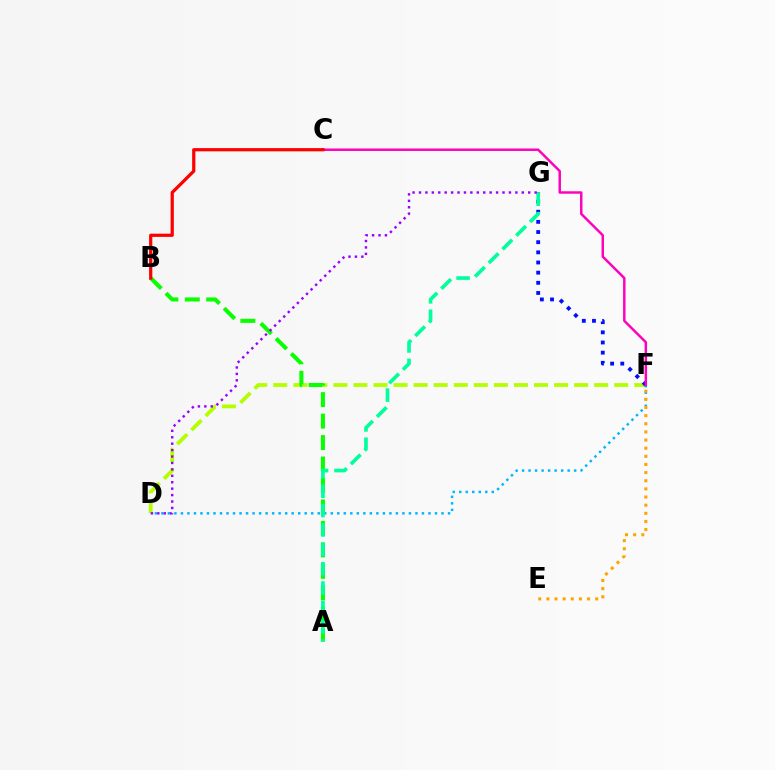{('D', 'F'): [{'color': '#b3ff00', 'line_style': 'dashed', 'thickness': 2.72}, {'color': '#00b5ff', 'line_style': 'dotted', 'thickness': 1.77}], ('F', 'G'): [{'color': '#0010ff', 'line_style': 'dotted', 'thickness': 2.76}], ('C', 'F'): [{'color': '#ff00bd', 'line_style': 'solid', 'thickness': 1.77}], ('A', 'B'): [{'color': '#08ff00', 'line_style': 'dashed', 'thickness': 2.92}], ('E', 'F'): [{'color': '#ffa500', 'line_style': 'dotted', 'thickness': 2.21}], ('B', 'C'): [{'color': '#ff0000', 'line_style': 'solid', 'thickness': 2.32}], ('A', 'G'): [{'color': '#00ff9d', 'line_style': 'dashed', 'thickness': 2.63}], ('D', 'G'): [{'color': '#9b00ff', 'line_style': 'dotted', 'thickness': 1.75}]}